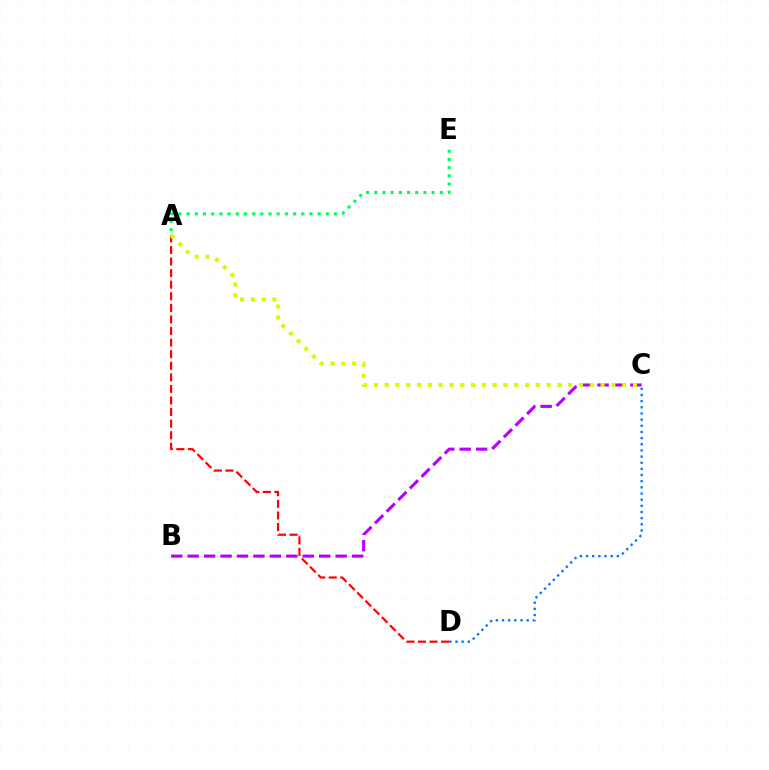{('C', 'D'): [{'color': '#0074ff', 'line_style': 'dotted', 'thickness': 1.67}], ('A', 'D'): [{'color': '#ff0000', 'line_style': 'dashed', 'thickness': 1.57}], ('B', 'C'): [{'color': '#b900ff', 'line_style': 'dashed', 'thickness': 2.23}], ('A', 'E'): [{'color': '#00ff5c', 'line_style': 'dotted', 'thickness': 2.22}], ('A', 'C'): [{'color': '#d1ff00', 'line_style': 'dotted', 'thickness': 2.93}]}